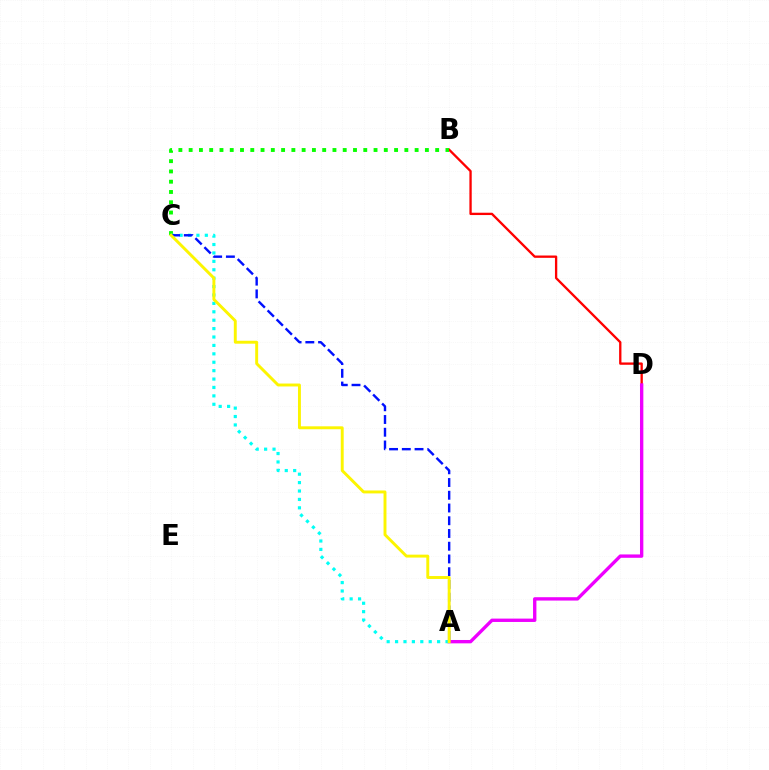{('B', 'D'): [{'color': '#ff0000', 'line_style': 'solid', 'thickness': 1.67}], ('A', 'D'): [{'color': '#ee00ff', 'line_style': 'solid', 'thickness': 2.42}], ('B', 'C'): [{'color': '#08ff00', 'line_style': 'dotted', 'thickness': 2.79}], ('A', 'C'): [{'color': '#00fff6', 'line_style': 'dotted', 'thickness': 2.28}, {'color': '#0010ff', 'line_style': 'dashed', 'thickness': 1.73}, {'color': '#fcf500', 'line_style': 'solid', 'thickness': 2.1}]}